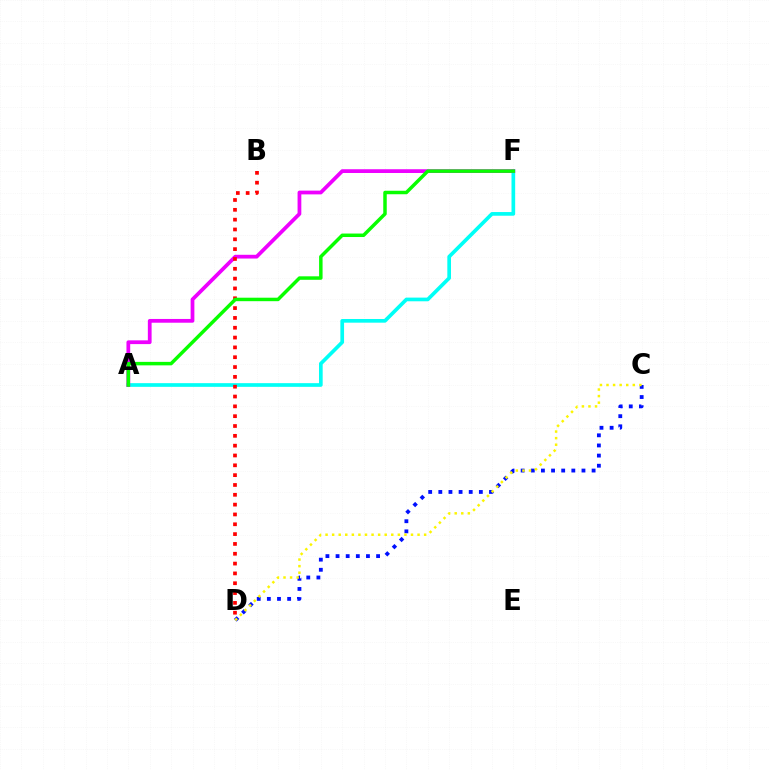{('C', 'D'): [{'color': '#0010ff', 'line_style': 'dotted', 'thickness': 2.75}, {'color': '#fcf500', 'line_style': 'dotted', 'thickness': 1.79}], ('A', 'F'): [{'color': '#00fff6', 'line_style': 'solid', 'thickness': 2.65}, {'color': '#ee00ff', 'line_style': 'solid', 'thickness': 2.7}, {'color': '#08ff00', 'line_style': 'solid', 'thickness': 2.51}], ('B', 'D'): [{'color': '#ff0000', 'line_style': 'dotted', 'thickness': 2.67}]}